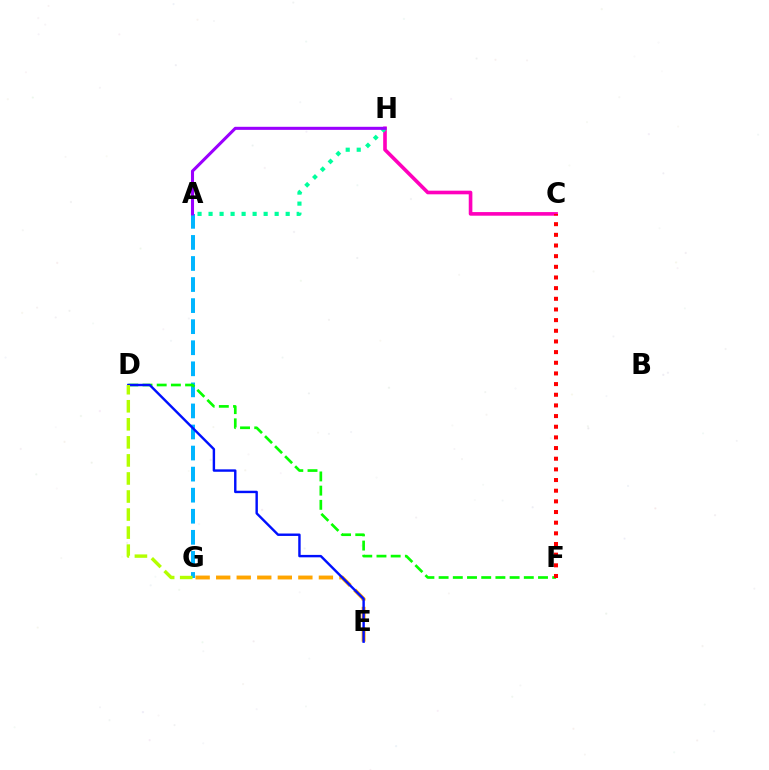{('C', 'H'): [{'color': '#ff00bd', 'line_style': 'solid', 'thickness': 2.61}], ('A', 'G'): [{'color': '#00b5ff', 'line_style': 'dashed', 'thickness': 2.86}], ('A', 'H'): [{'color': '#00ff9d', 'line_style': 'dotted', 'thickness': 2.99}, {'color': '#9b00ff', 'line_style': 'solid', 'thickness': 2.21}], ('E', 'G'): [{'color': '#ffa500', 'line_style': 'dashed', 'thickness': 2.79}], ('D', 'F'): [{'color': '#08ff00', 'line_style': 'dashed', 'thickness': 1.93}], ('D', 'E'): [{'color': '#0010ff', 'line_style': 'solid', 'thickness': 1.74}], ('D', 'G'): [{'color': '#b3ff00', 'line_style': 'dashed', 'thickness': 2.45}], ('C', 'F'): [{'color': '#ff0000', 'line_style': 'dotted', 'thickness': 2.9}]}